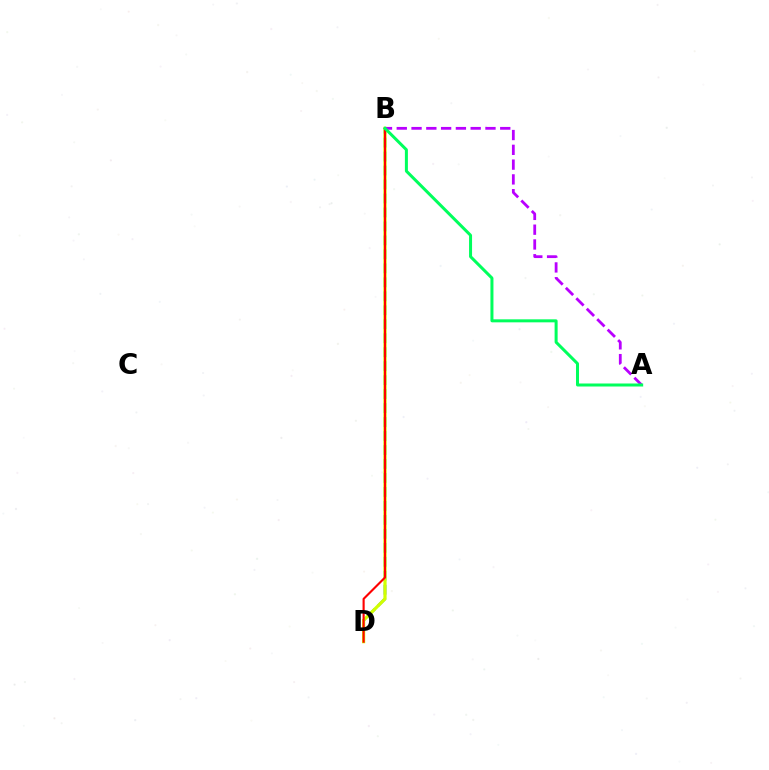{('B', 'D'): [{'color': '#0074ff', 'line_style': 'dashed', 'thickness': 1.9}, {'color': '#d1ff00', 'line_style': 'solid', 'thickness': 2.3}, {'color': '#ff0000', 'line_style': 'solid', 'thickness': 1.53}], ('A', 'B'): [{'color': '#b900ff', 'line_style': 'dashed', 'thickness': 2.01}, {'color': '#00ff5c', 'line_style': 'solid', 'thickness': 2.17}]}